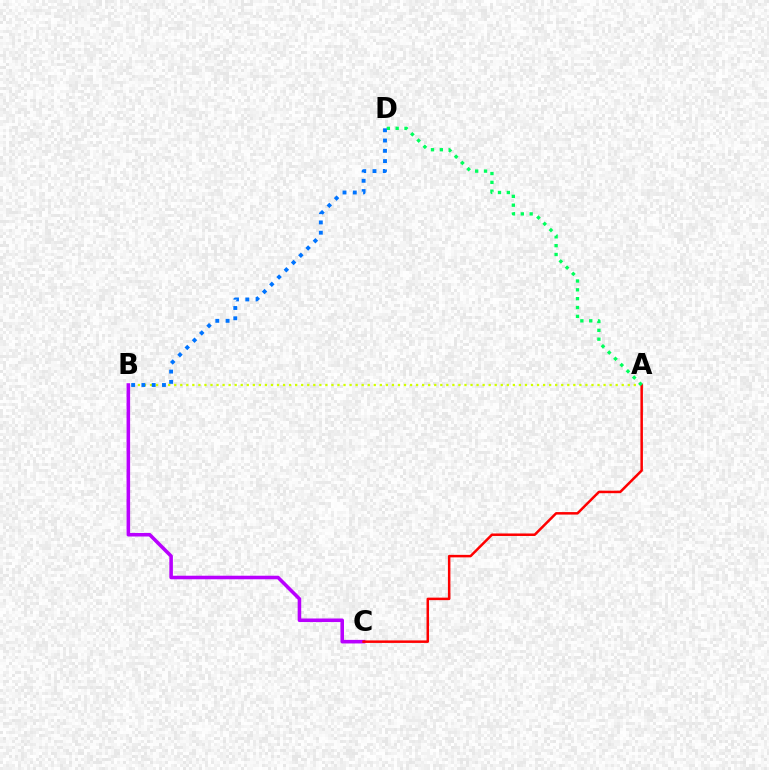{('B', 'C'): [{'color': '#b900ff', 'line_style': 'solid', 'thickness': 2.56}], ('A', 'B'): [{'color': '#d1ff00', 'line_style': 'dotted', 'thickness': 1.64}], ('A', 'C'): [{'color': '#ff0000', 'line_style': 'solid', 'thickness': 1.8}], ('A', 'D'): [{'color': '#00ff5c', 'line_style': 'dotted', 'thickness': 2.4}], ('B', 'D'): [{'color': '#0074ff', 'line_style': 'dotted', 'thickness': 2.79}]}